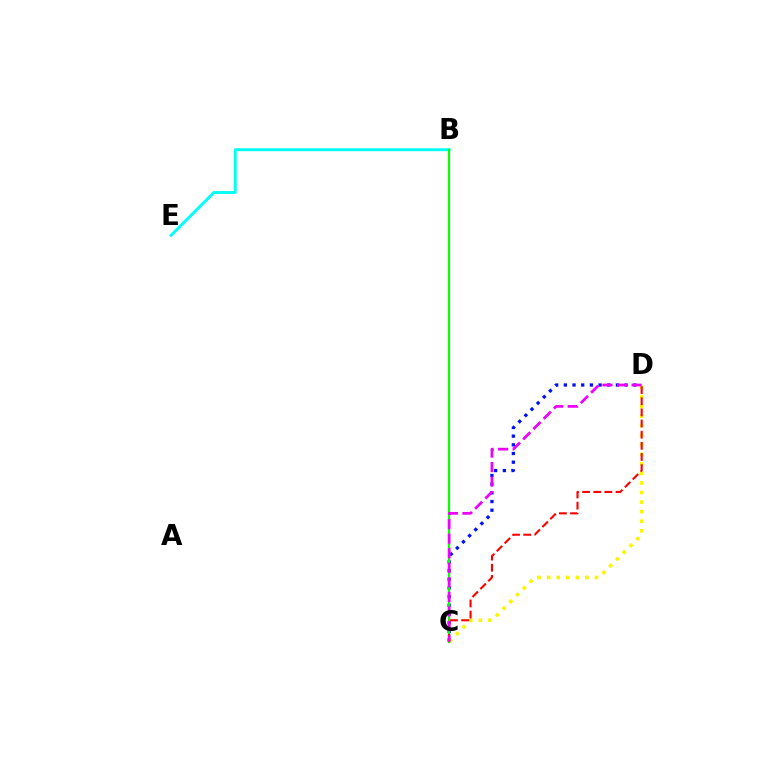{('C', 'D'): [{'color': '#0010ff', 'line_style': 'dotted', 'thickness': 2.36}, {'color': '#fcf500', 'line_style': 'dotted', 'thickness': 2.6}, {'color': '#ff0000', 'line_style': 'dashed', 'thickness': 1.51}, {'color': '#ee00ff', 'line_style': 'dashed', 'thickness': 1.98}], ('B', 'E'): [{'color': '#00fff6', 'line_style': 'solid', 'thickness': 2.1}], ('B', 'C'): [{'color': '#08ff00', 'line_style': 'solid', 'thickness': 1.61}]}